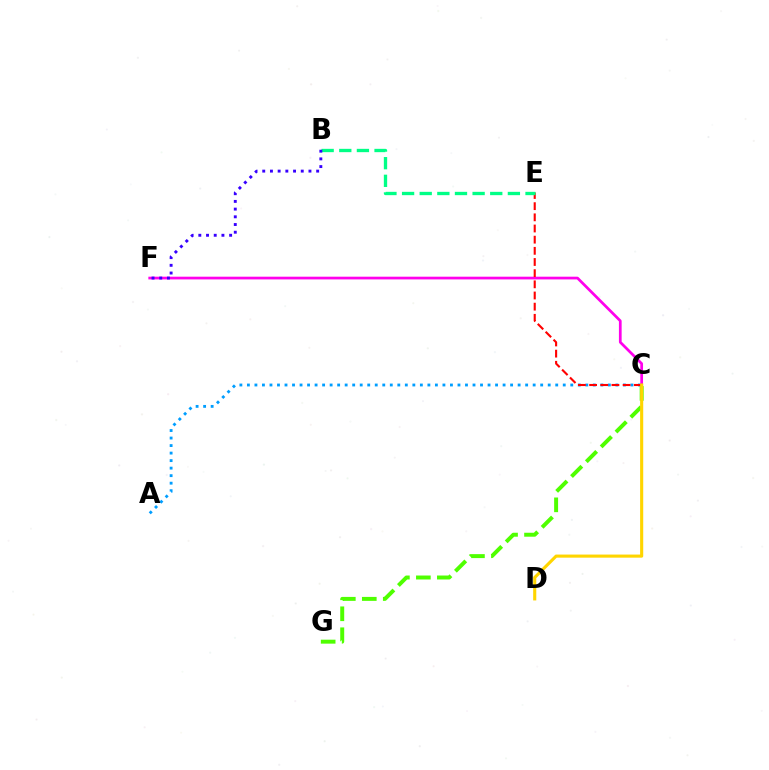{('C', 'G'): [{'color': '#4fff00', 'line_style': 'dashed', 'thickness': 2.85}], ('A', 'C'): [{'color': '#009eff', 'line_style': 'dotted', 'thickness': 2.04}], ('C', 'F'): [{'color': '#ff00ed', 'line_style': 'solid', 'thickness': 1.96}], ('C', 'E'): [{'color': '#ff0000', 'line_style': 'dashed', 'thickness': 1.52}], ('C', 'D'): [{'color': '#ffd500', 'line_style': 'solid', 'thickness': 2.24}], ('B', 'E'): [{'color': '#00ff86', 'line_style': 'dashed', 'thickness': 2.4}], ('B', 'F'): [{'color': '#3700ff', 'line_style': 'dotted', 'thickness': 2.09}]}